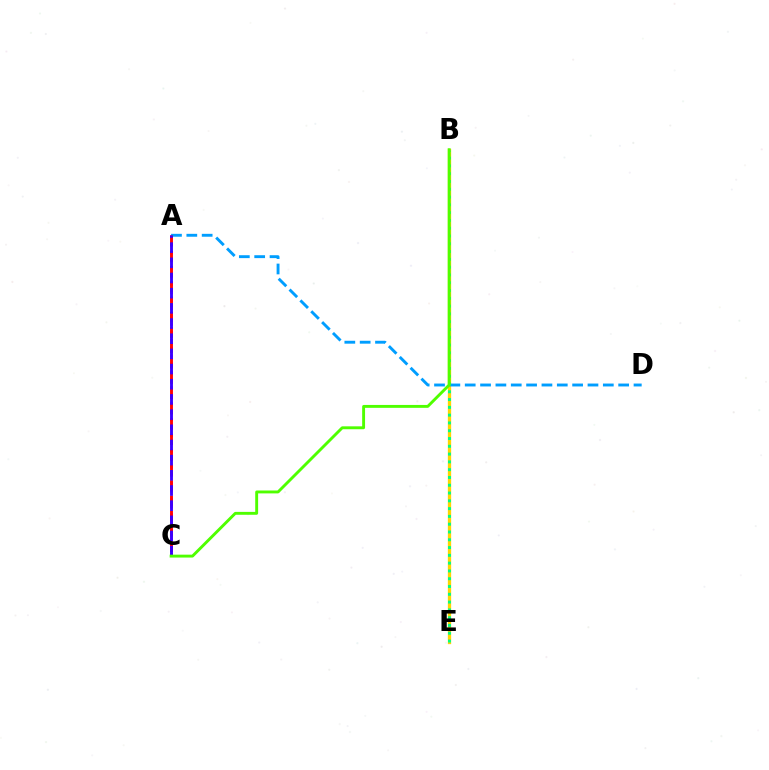{('A', 'C'): [{'color': '#ff00ed', 'line_style': 'dotted', 'thickness': 2.16}, {'color': '#ff0000', 'line_style': 'dashed', 'thickness': 2.08}, {'color': '#3700ff', 'line_style': 'dashed', 'thickness': 2.06}], ('B', 'E'): [{'color': '#ffd500', 'line_style': 'solid', 'thickness': 2.38}, {'color': '#00ff86', 'line_style': 'dotted', 'thickness': 2.12}], ('A', 'D'): [{'color': '#009eff', 'line_style': 'dashed', 'thickness': 2.08}], ('B', 'C'): [{'color': '#4fff00', 'line_style': 'solid', 'thickness': 2.09}]}